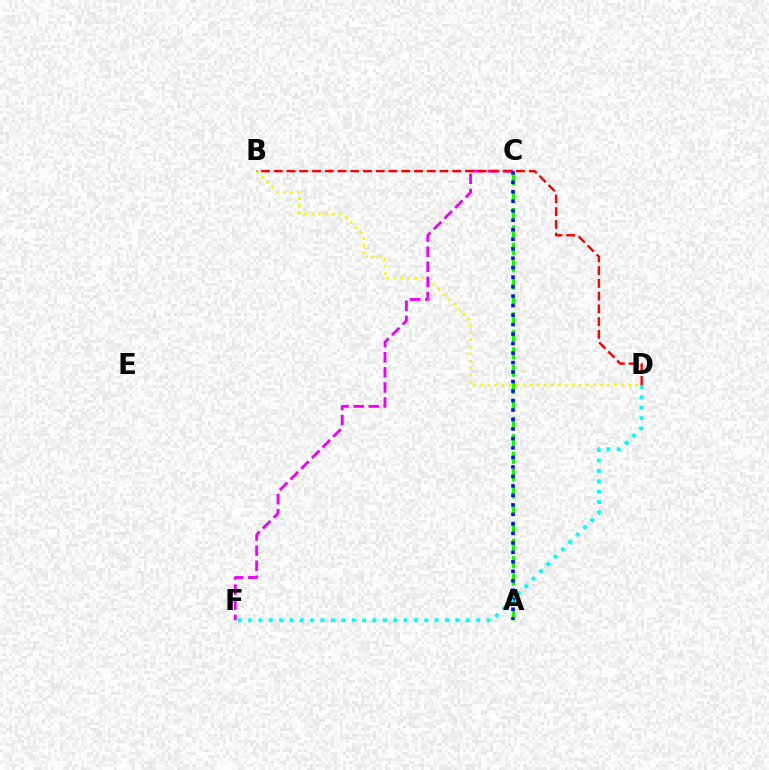{('B', 'D'): [{'color': '#fcf500', 'line_style': 'dotted', 'thickness': 1.91}, {'color': '#ff0000', 'line_style': 'dashed', 'thickness': 1.73}], ('C', 'F'): [{'color': '#ee00ff', 'line_style': 'dashed', 'thickness': 2.05}], ('A', 'C'): [{'color': '#08ff00', 'line_style': 'dashed', 'thickness': 2.37}, {'color': '#0010ff', 'line_style': 'dotted', 'thickness': 2.58}], ('D', 'F'): [{'color': '#00fff6', 'line_style': 'dotted', 'thickness': 2.82}]}